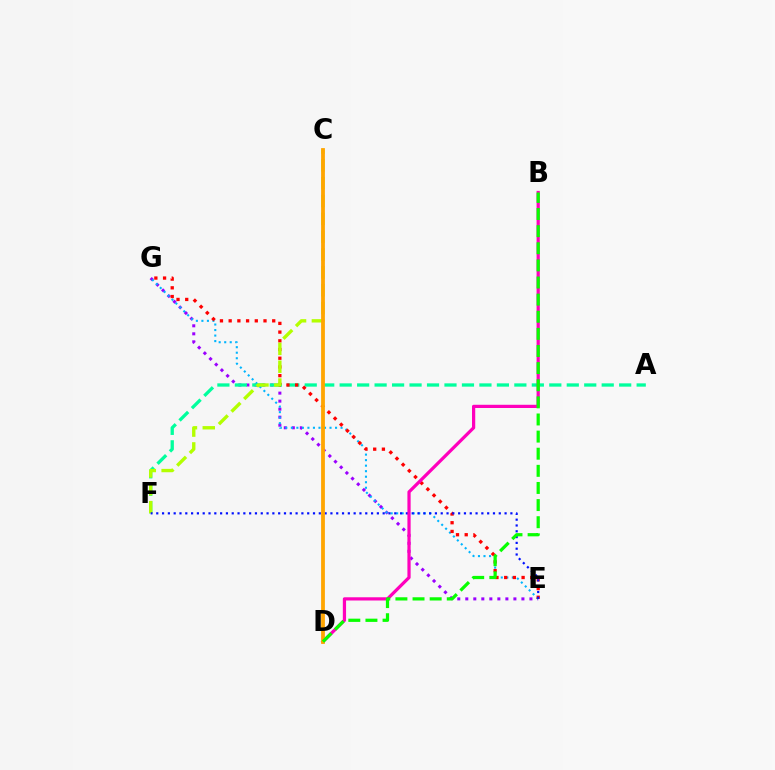{('E', 'G'): [{'color': '#9b00ff', 'line_style': 'dotted', 'thickness': 2.18}, {'color': '#00b5ff', 'line_style': 'dotted', 'thickness': 1.5}, {'color': '#ff0000', 'line_style': 'dotted', 'thickness': 2.37}], ('A', 'F'): [{'color': '#00ff9d', 'line_style': 'dashed', 'thickness': 2.37}], ('C', 'F'): [{'color': '#b3ff00', 'line_style': 'dashed', 'thickness': 2.42}], ('E', 'F'): [{'color': '#0010ff', 'line_style': 'dotted', 'thickness': 1.58}], ('B', 'D'): [{'color': '#ff00bd', 'line_style': 'solid', 'thickness': 2.32}, {'color': '#08ff00', 'line_style': 'dashed', 'thickness': 2.33}], ('C', 'D'): [{'color': '#ffa500', 'line_style': 'solid', 'thickness': 2.73}]}